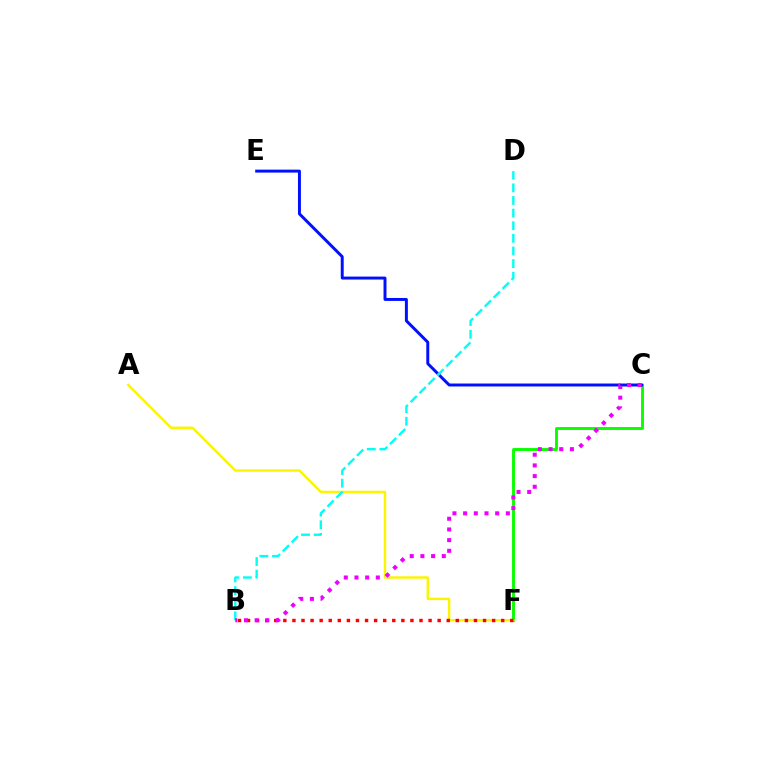{('C', 'F'): [{'color': '#08ff00', 'line_style': 'solid', 'thickness': 2.08}], ('C', 'E'): [{'color': '#0010ff', 'line_style': 'solid', 'thickness': 2.13}], ('A', 'F'): [{'color': '#fcf500', 'line_style': 'solid', 'thickness': 1.76}], ('B', 'D'): [{'color': '#00fff6', 'line_style': 'dashed', 'thickness': 1.71}], ('B', 'F'): [{'color': '#ff0000', 'line_style': 'dotted', 'thickness': 2.47}], ('B', 'C'): [{'color': '#ee00ff', 'line_style': 'dotted', 'thickness': 2.9}]}